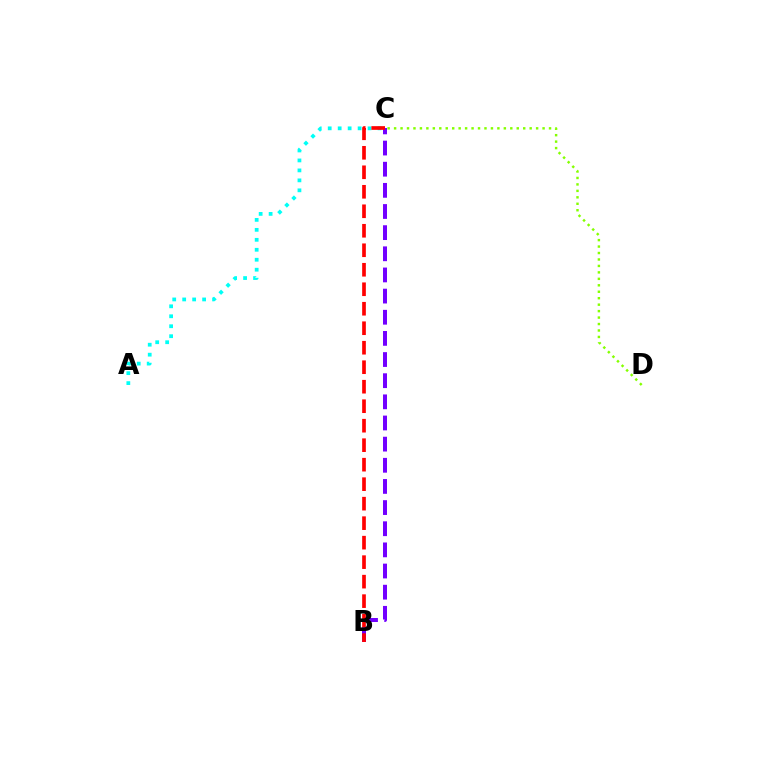{('B', 'C'): [{'color': '#7200ff', 'line_style': 'dashed', 'thickness': 2.87}, {'color': '#ff0000', 'line_style': 'dashed', 'thickness': 2.65}], ('A', 'C'): [{'color': '#00fff6', 'line_style': 'dotted', 'thickness': 2.71}], ('C', 'D'): [{'color': '#84ff00', 'line_style': 'dotted', 'thickness': 1.75}]}